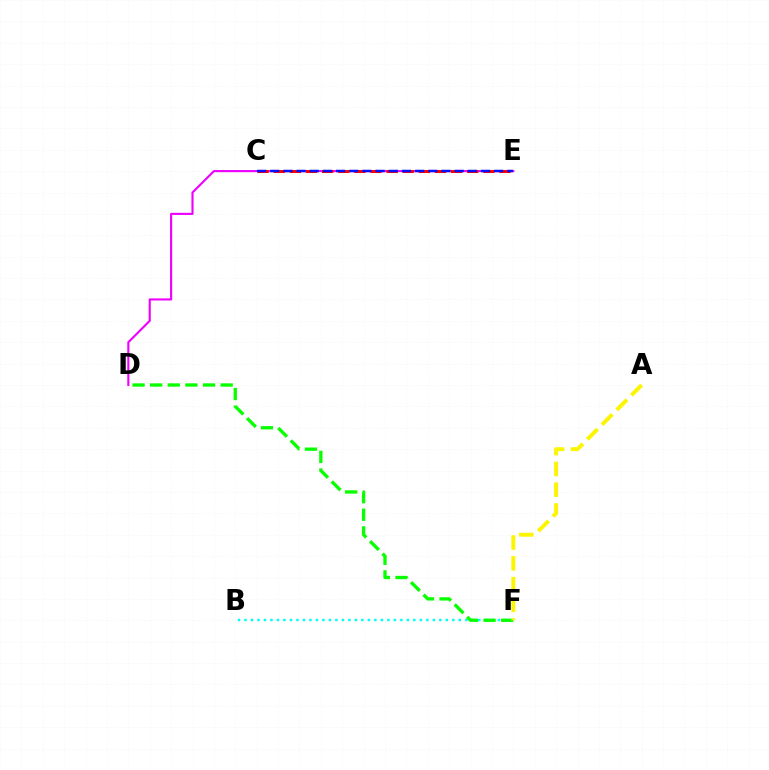{('D', 'E'): [{'color': '#ee00ff', 'line_style': 'solid', 'thickness': 1.53}], ('C', 'E'): [{'color': '#ff0000', 'line_style': 'dashed', 'thickness': 2.19}, {'color': '#0010ff', 'line_style': 'dashed', 'thickness': 1.79}], ('B', 'F'): [{'color': '#00fff6', 'line_style': 'dotted', 'thickness': 1.76}], ('D', 'F'): [{'color': '#08ff00', 'line_style': 'dashed', 'thickness': 2.39}], ('A', 'F'): [{'color': '#fcf500', 'line_style': 'dashed', 'thickness': 2.82}]}